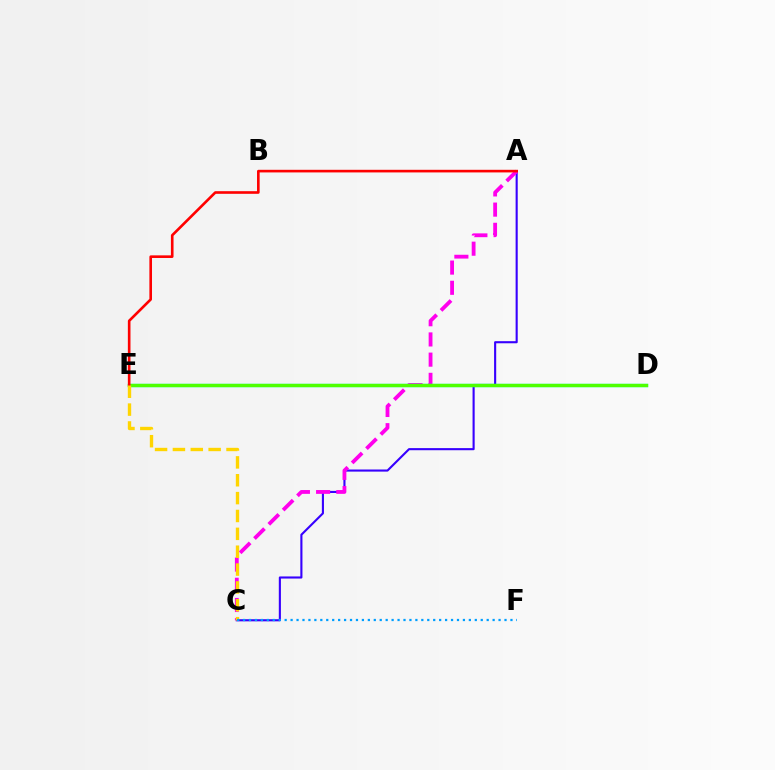{('A', 'C'): [{'color': '#3700ff', 'line_style': 'solid', 'thickness': 1.52}, {'color': '#ff00ed', 'line_style': 'dashed', 'thickness': 2.74}], ('D', 'E'): [{'color': '#00ff86', 'line_style': 'solid', 'thickness': 2.45}, {'color': '#4fff00', 'line_style': 'solid', 'thickness': 2.32}], ('A', 'E'): [{'color': '#ff0000', 'line_style': 'solid', 'thickness': 1.89}], ('C', 'E'): [{'color': '#ffd500', 'line_style': 'dashed', 'thickness': 2.43}], ('C', 'F'): [{'color': '#009eff', 'line_style': 'dotted', 'thickness': 1.61}]}